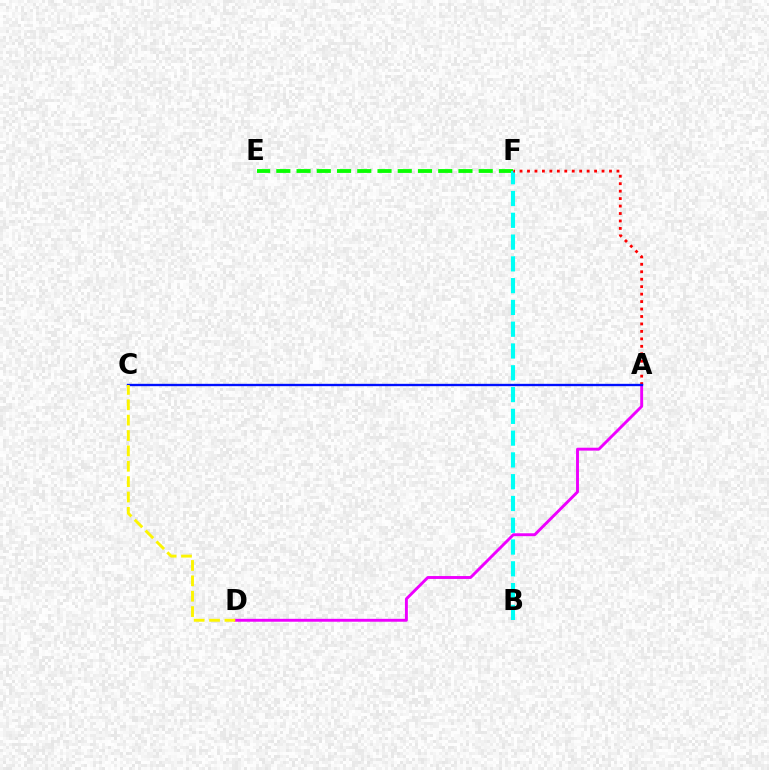{('E', 'F'): [{'color': '#08ff00', 'line_style': 'dashed', 'thickness': 2.75}], ('B', 'F'): [{'color': '#00fff6', 'line_style': 'dashed', 'thickness': 2.96}], ('A', 'D'): [{'color': '#ee00ff', 'line_style': 'solid', 'thickness': 2.09}], ('A', 'F'): [{'color': '#ff0000', 'line_style': 'dotted', 'thickness': 2.03}], ('A', 'C'): [{'color': '#0010ff', 'line_style': 'solid', 'thickness': 1.69}], ('C', 'D'): [{'color': '#fcf500', 'line_style': 'dashed', 'thickness': 2.09}]}